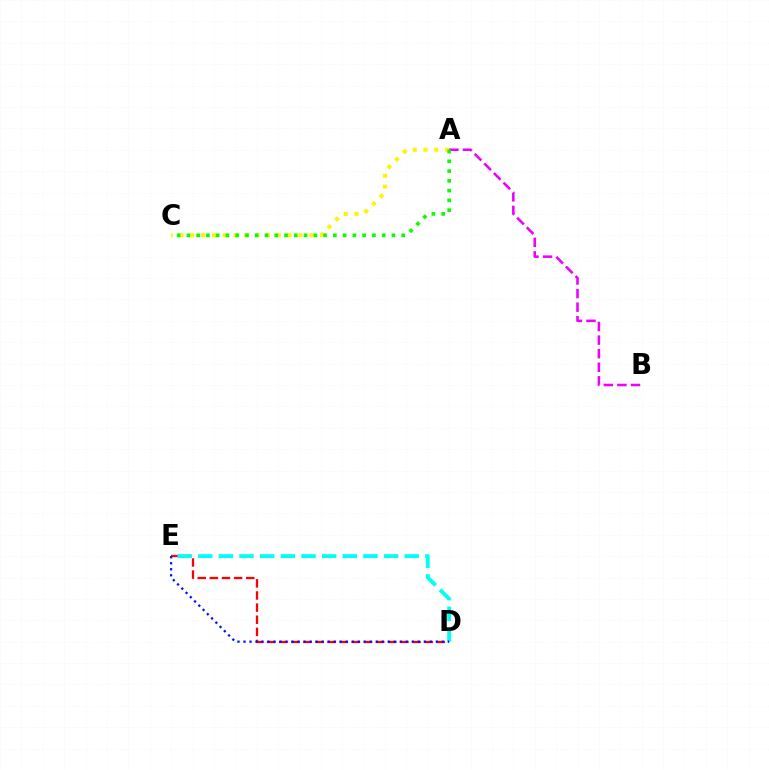{('A', 'C'): [{'color': '#fcf500', 'line_style': 'dotted', 'thickness': 2.94}, {'color': '#08ff00', 'line_style': 'dotted', 'thickness': 2.65}], ('A', 'B'): [{'color': '#ee00ff', 'line_style': 'dashed', 'thickness': 1.85}], ('D', 'E'): [{'color': '#ff0000', 'line_style': 'dashed', 'thickness': 1.65}, {'color': '#00fff6', 'line_style': 'dashed', 'thickness': 2.81}, {'color': '#0010ff', 'line_style': 'dotted', 'thickness': 1.63}]}